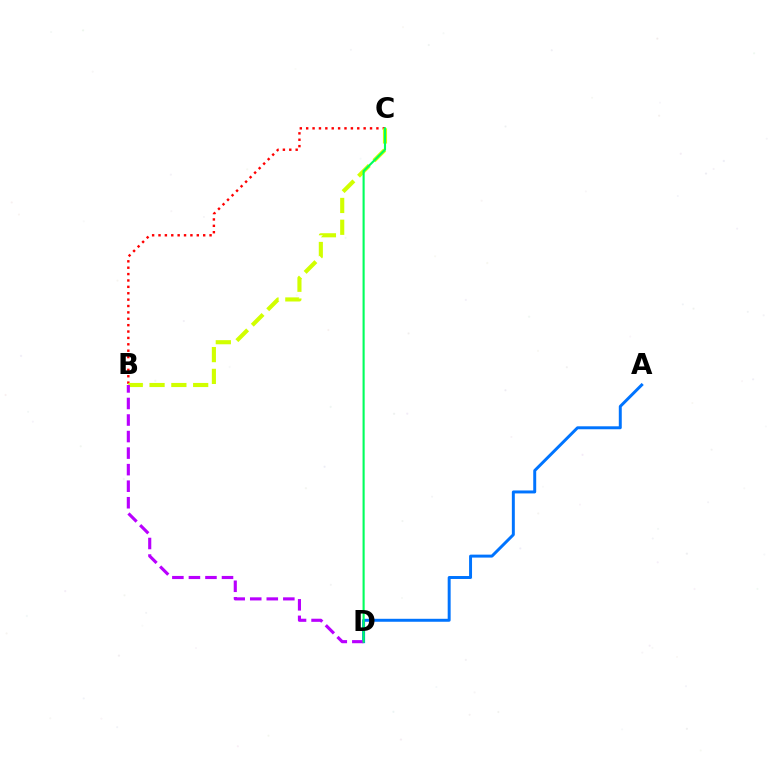{('A', 'D'): [{'color': '#0074ff', 'line_style': 'solid', 'thickness': 2.13}], ('B', 'C'): [{'color': '#ff0000', 'line_style': 'dotted', 'thickness': 1.73}, {'color': '#d1ff00', 'line_style': 'dashed', 'thickness': 2.96}], ('B', 'D'): [{'color': '#b900ff', 'line_style': 'dashed', 'thickness': 2.25}], ('C', 'D'): [{'color': '#00ff5c', 'line_style': 'solid', 'thickness': 1.53}]}